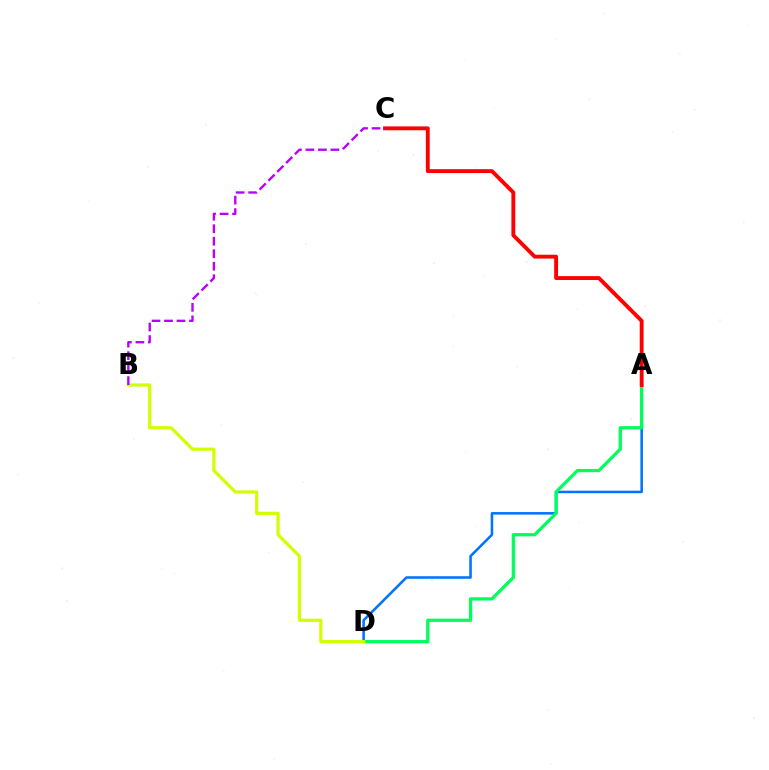{('A', 'D'): [{'color': '#0074ff', 'line_style': 'solid', 'thickness': 1.83}, {'color': '#00ff5c', 'line_style': 'solid', 'thickness': 2.35}], ('B', 'D'): [{'color': '#d1ff00', 'line_style': 'solid', 'thickness': 2.31}], ('A', 'C'): [{'color': '#ff0000', 'line_style': 'solid', 'thickness': 2.78}], ('B', 'C'): [{'color': '#b900ff', 'line_style': 'dashed', 'thickness': 1.7}]}